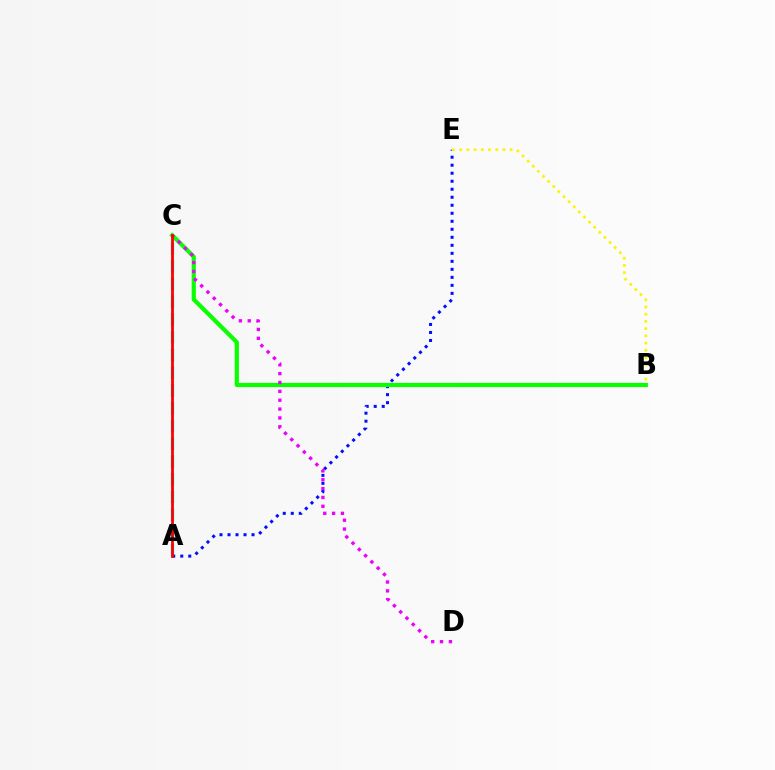{('A', 'C'): [{'color': '#00fff6', 'line_style': 'dashed', 'thickness': 2.41}, {'color': '#ff0000', 'line_style': 'solid', 'thickness': 2.02}], ('A', 'E'): [{'color': '#0010ff', 'line_style': 'dotted', 'thickness': 2.18}], ('B', 'E'): [{'color': '#fcf500', 'line_style': 'dotted', 'thickness': 1.96}], ('B', 'C'): [{'color': '#08ff00', 'line_style': 'solid', 'thickness': 3.0}], ('C', 'D'): [{'color': '#ee00ff', 'line_style': 'dotted', 'thickness': 2.41}]}